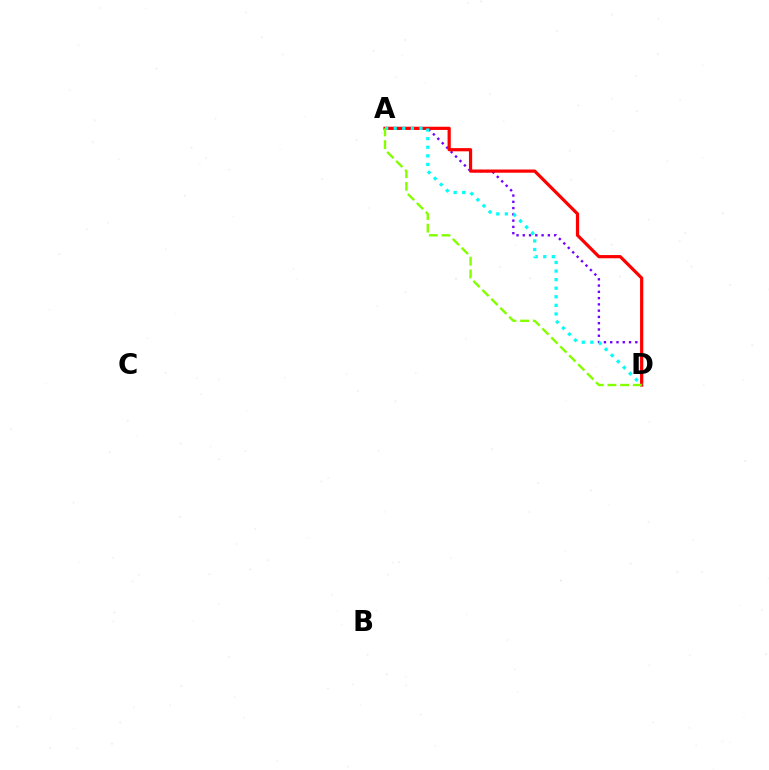{('A', 'D'): [{'color': '#7200ff', 'line_style': 'dotted', 'thickness': 1.7}, {'color': '#ff0000', 'line_style': 'solid', 'thickness': 2.3}, {'color': '#00fff6', 'line_style': 'dotted', 'thickness': 2.33}, {'color': '#84ff00', 'line_style': 'dashed', 'thickness': 1.72}]}